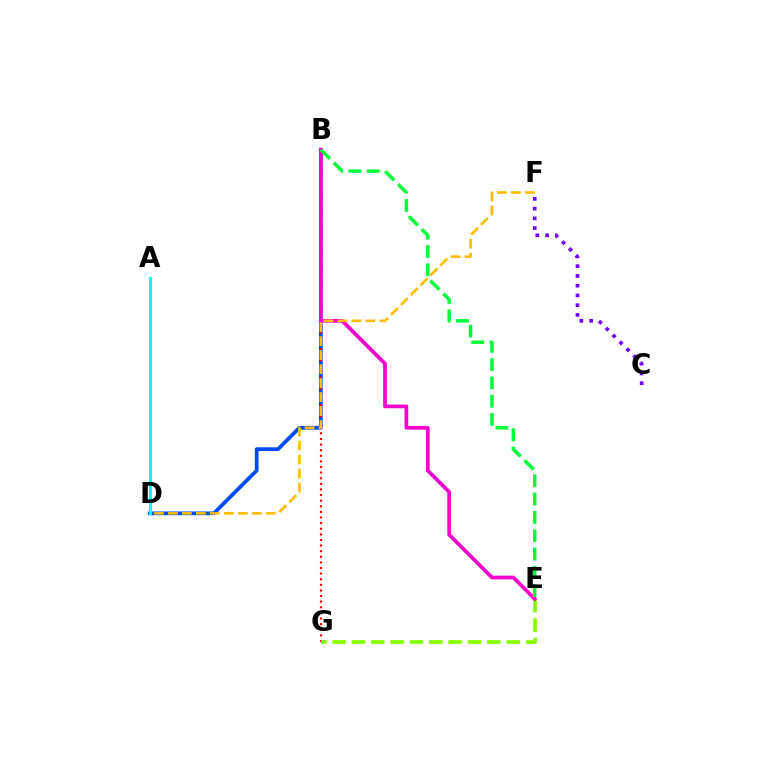{('B', 'D'): [{'color': '#004bff', 'line_style': 'solid', 'thickness': 2.68}], ('B', 'G'): [{'color': '#ff0000', 'line_style': 'dotted', 'thickness': 1.52}], ('E', 'G'): [{'color': '#84ff00', 'line_style': 'dashed', 'thickness': 2.63}], ('C', 'F'): [{'color': '#7200ff', 'line_style': 'dotted', 'thickness': 2.65}], ('B', 'E'): [{'color': '#ff00cf', 'line_style': 'solid', 'thickness': 2.68}, {'color': '#00ff39', 'line_style': 'dashed', 'thickness': 2.49}], ('D', 'F'): [{'color': '#ffbd00', 'line_style': 'dashed', 'thickness': 1.9}], ('A', 'D'): [{'color': '#00fff6', 'line_style': 'solid', 'thickness': 2.21}]}